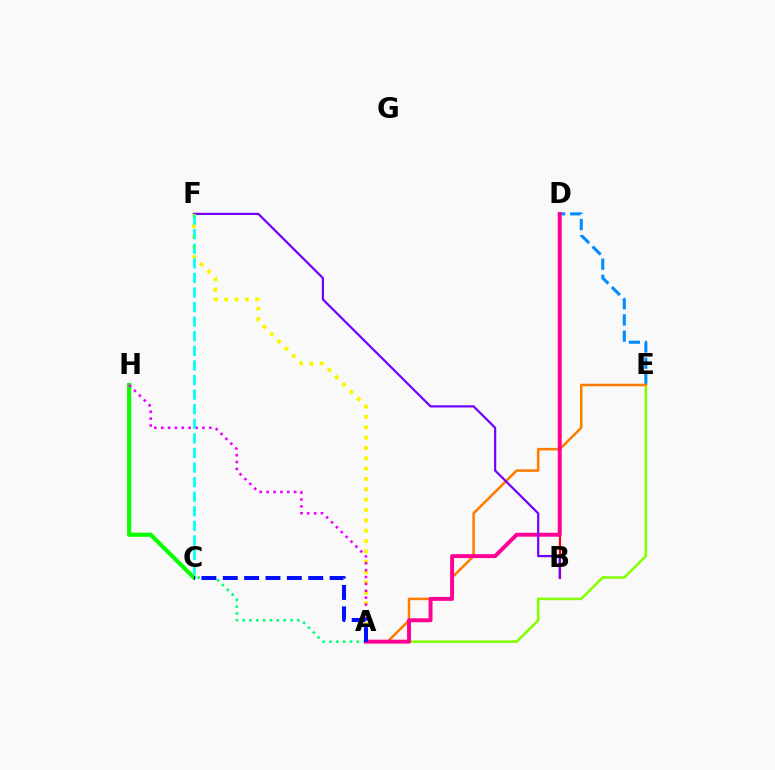{('D', 'E'): [{'color': '#008cff', 'line_style': 'dashed', 'thickness': 2.2}], ('A', 'C'): [{'color': '#00ff74', 'line_style': 'dotted', 'thickness': 1.86}, {'color': '#0010ff', 'line_style': 'dashed', 'thickness': 2.9}], ('A', 'E'): [{'color': '#84ff00', 'line_style': 'solid', 'thickness': 1.83}, {'color': '#ff7c00', 'line_style': 'solid', 'thickness': 1.83}], ('B', 'D'): [{'color': '#ff0000', 'line_style': 'solid', 'thickness': 1.55}], ('A', 'D'): [{'color': '#ff0094', 'line_style': 'solid', 'thickness': 2.83}], ('B', 'F'): [{'color': '#7200ff', 'line_style': 'solid', 'thickness': 1.59}], ('A', 'F'): [{'color': '#fcf500', 'line_style': 'dotted', 'thickness': 2.81}], ('C', 'H'): [{'color': '#08ff00', 'line_style': 'solid', 'thickness': 3.0}], ('A', 'H'): [{'color': '#ee00ff', 'line_style': 'dotted', 'thickness': 1.87}], ('C', 'F'): [{'color': '#00fff6', 'line_style': 'dashed', 'thickness': 1.98}]}